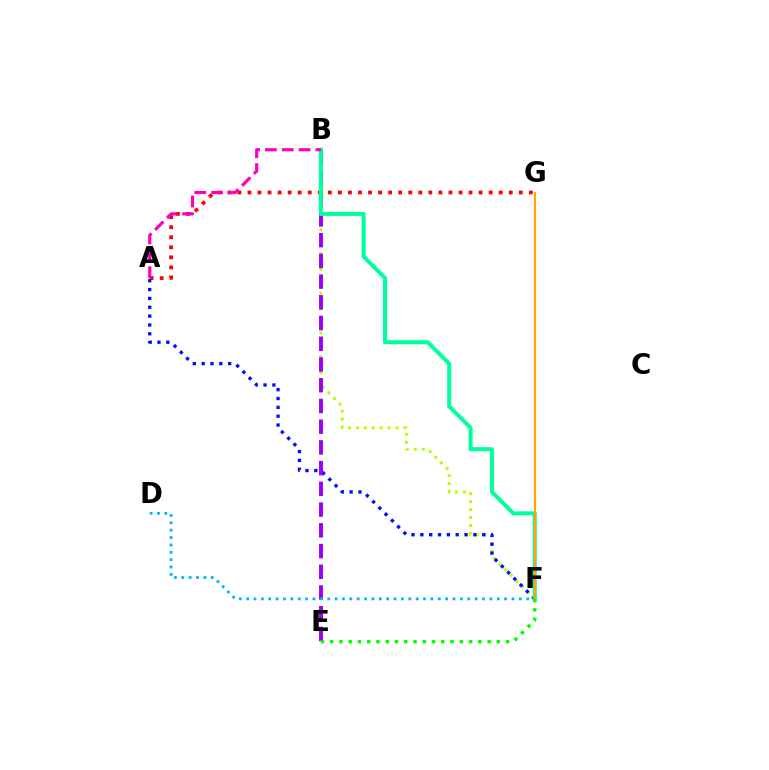{('B', 'F'): [{'color': '#b3ff00', 'line_style': 'dotted', 'thickness': 2.15}, {'color': '#00ff9d', 'line_style': 'solid', 'thickness': 2.89}], ('A', 'G'): [{'color': '#ff0000', 'line_style': 'dotted', 'thickness': 2.73}], ('A', 'F'): [{'color': '#0010ff', 'line_style': 'dotted', 'thickness': 2.4}], ('B', 'E'): [{'color': '#9b00ff', 'line_style': 'dashed', 'thickness': 2.82}], ('D', 'F'): [{'color': '#00b5ff', 'line_style': 'dotted', 'thickness': 2.0}], ('F', 'G'): [{'color': '#ffa500', 'line_style': 'solid', 'thickness': 1.56}], ('A', 'B'): [{'color': '#ff00bd', 'line_style': 'dashed', 'thickness': 2.28}], ('E', 'F'): [{'color': '#08ff00', 'line_style': 'dotted', 'thickness': 2.52}]}